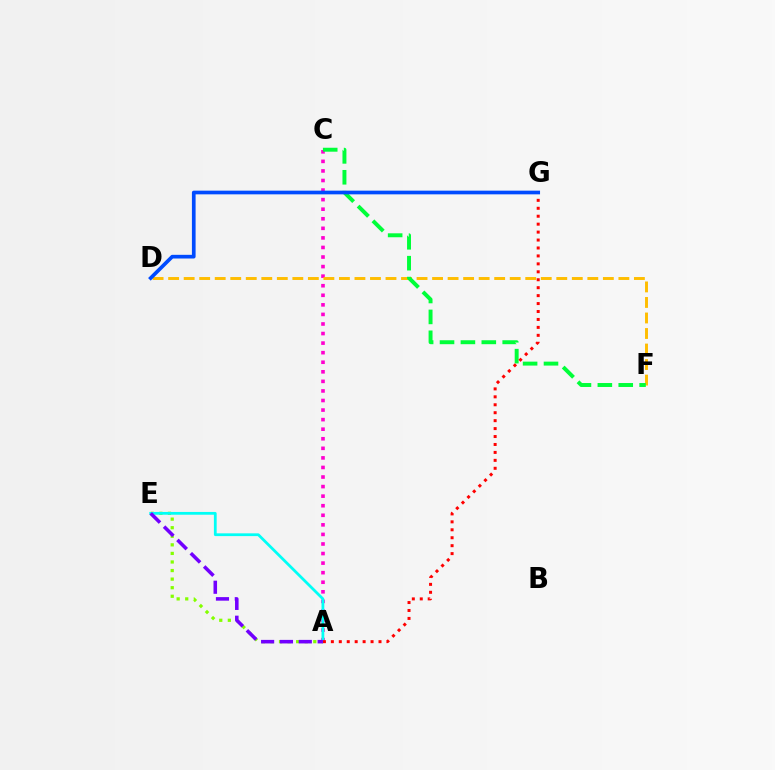{('A', 'C'): [{'color': '#ff00cf', 'line_style': 'dotted', 'thickness': 2.6}], ('A', 'E'): [{'color': '#84ff00', 'line_style': 'dotted', 'thickness': 2.33}, {'color': '#00fff6', 'line_style': 'solid', 'thickness': 1.99}, {'color': '#7200ff', 'line_style': 'dashed', 'thickness': 2.56}], ('D', 'F'): [{'color': '#ffbd00', 'line_style': 'dashed', 'thickness': 2.11}], ('C', 'F'): [{'color': '#00ff39', 'line_style': 'dashed', 'thickness': 2.84}], ('A', 'G'): [{'color': '#ff0000', 'line_style': 'dotted', 'thickness': 2.16}], ('D', 'G'): [{'color': '#004bff', 'line_style': 'solid', 'thickness': 2.65}]}